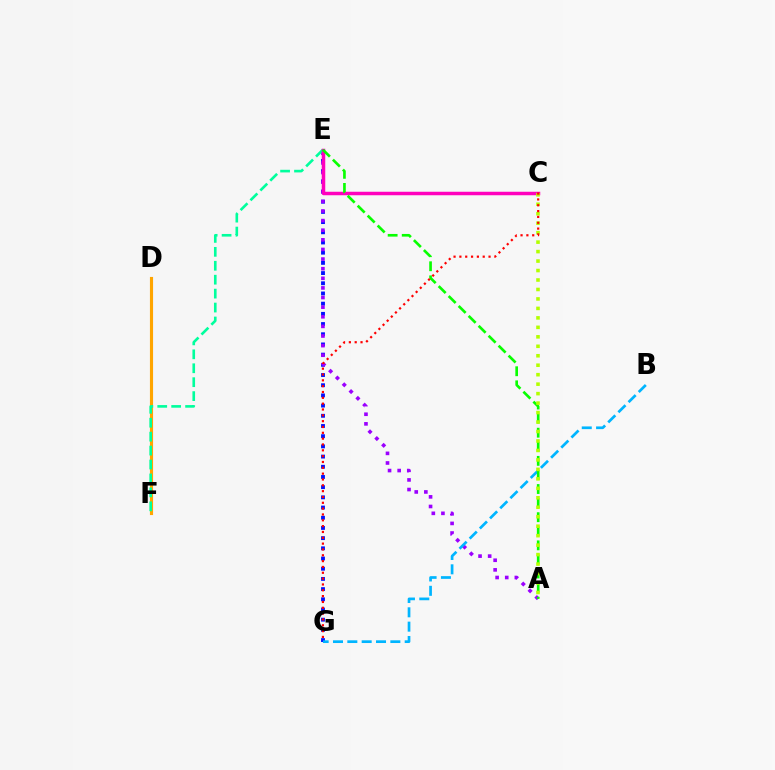{('E', 'G'): [{'color': '#0010ff', 'line_style': 'dotted', 'thickness': 2.77}], ('D', 'F'): [{'color': '#ffa500', 'line_style': 'solid', 'thickness': 2.25}], ('A', 'E'): [{'color': '#9b00ff', 'line_style': 'dotted', 'thickness': 2.61}, {'color': '#08ff00', 'line_style': 'dashed', 'thickness': 1.91}], ('E', 'F'): [{'color': '#00ff9d', 'line_style': 'dashed', 'thickness': 1.89}], ('C', 'E'): [{'color': '#ff00bd', 'line_style': 'solid', 'thickness': 2.51}], ('B', 'G'): [{'color': '#00b5ff', 'line_style': 'dashed', 'thickness': 1.95}], ('A', 'C'): [{'color': '#b3ff00', 'line_style': 'dotted', 'thickness': 2.57}], ('C', 'G'): [{'color': '#ff0000', 'line_style': 'dotted', 'thickness': 1.58}]}